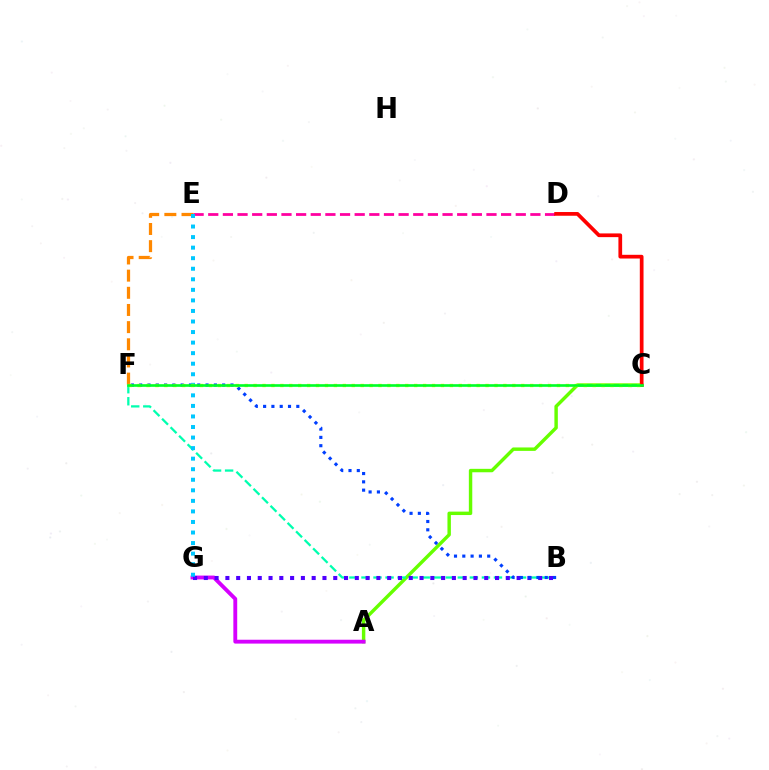{('A', 'C'): [{'color': '#66ff00', 'line_style': 'solid', 'thickness': 2.47}], ('A', 'G'): [{'color': '#d600ff', 'line_style': 'solid', 'thickness': 2.78}], ('E', 'F'): [{'color': '#ff8800', 'line_style': 'dashed', 'thickness': 2.33}], ('D', 'E'): [{'color': '#ff00a0', 'line_style': 'dashed', 'thickness': 1.99}], ('B', 'F'): [{'color': '#00ffaf', 'line_style': 'dashed', 'thickness': 1.64}, {'color': '#003fff', 'line_style': 'dotted', 'thickness': 2.26}], ('C', 'D'): [{'color': '#ff0000', 'line_style': 'solid', 'thickness': 2.68}], ('B', 'G'): [{'color': '#4f00ff', 'line_style': 'dotted', 'thickness': 2.93}], ('E', 'G'): [{'color': '#00c7ff', 'line_style': 'dotted', 'thickness': 2.87}], ('C', 'F'): [{'color': '#eeff00', 'line_style': 'dotted', 'thickness': 2.42}, {'color': '#00ff27', 'line_style': 'solid', 'thickness': 1.9}]}